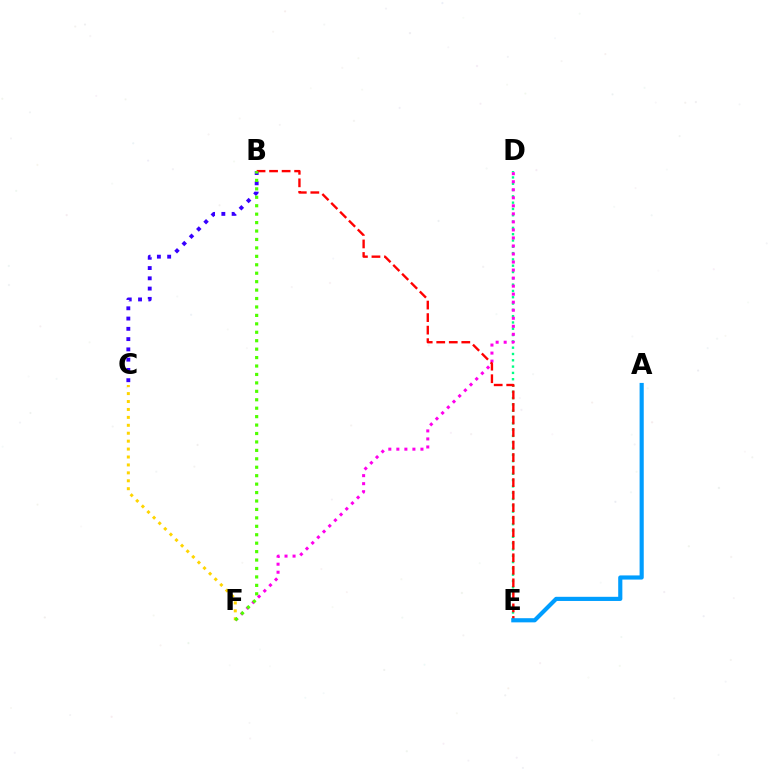{('D', 'E'): [{'color': '#00ff86', 'line_style': 'dotted', 'thickness': 1.71}], ('D', 'F'): [{'color': '#ff00ed', 'line_style': 'dotted', 'thickness': 2.18}], ('C', 'F'): [{'color': '#ffd500', 'line_style': 'dotted', 'thickness': 2.15}], ('B', 'C'): [{'color': '#3700ff', 'line_style': 'dotted', 'thickness': 2.79}], ('B', 'E'): [{'color': '#ff0000', 'line_style': 'dashed', 'thickness': 1.7}], ('A', 'E'): [{'color': '#009eff', 'line_style': 'solid', 'thickness': 2.99}], ('B', 'F'): [{'color': '#4fff00', 'line_style': 'dotted', 'thickness': 2.29}]}